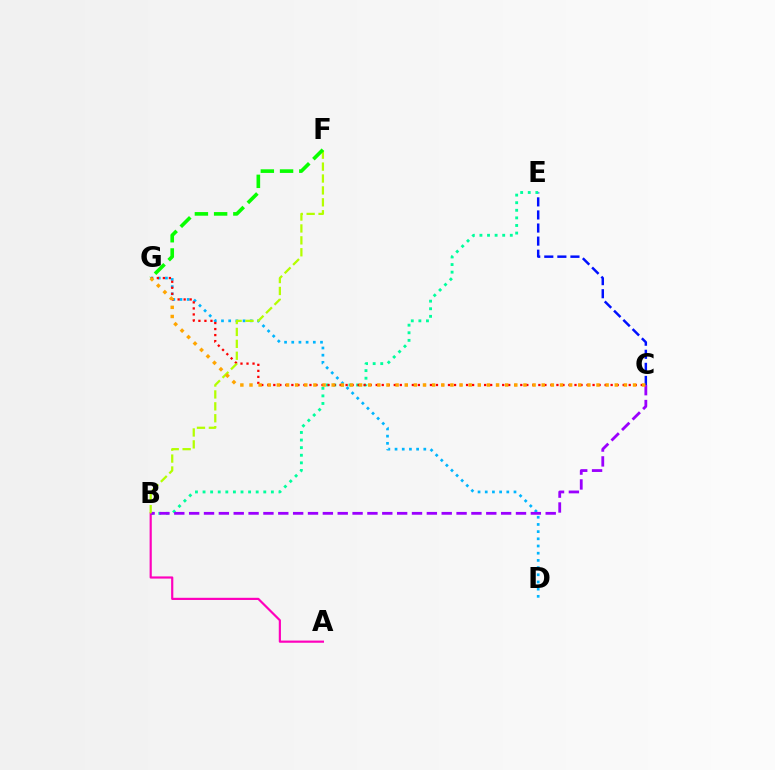{('D', 'G'): [{'color': '#00b5ff', 'line_style': 'dotted', 'thickness': 1.95}], ('C', 'E'): [{'color': '#0010ff', 'line_style': 'dashed', 'thickness': 1.78}], ('B', 'E'): [{'color': '#00ff9d', 'line_style': 'dotted', 'thickness': 2.06}], ('C', 'G'): [{'color': '#ff0000', 'line_style': 'dotted', 'thickness': 1.64}, {'color': '#ffa500', 'line_style': 'dotted', 'thickness': 2.48}], ('A', 'B'): [{'color': '#ff00bd', 'line_style': 'solid', 'thickness': 1.57}], ('B', 'C'): [{'color': '#9b00ff', 'line_style': 'dashed', 'thickness': 2.02}], ('B', 'F'): [{'color': '#b3ff00', 'line_style': 'dashed', 'thickness': 1.62}], ('F', 'G'): [{'color': '#08ff00', 'line_style': 'dashed', 'thickness': 2.61}]}